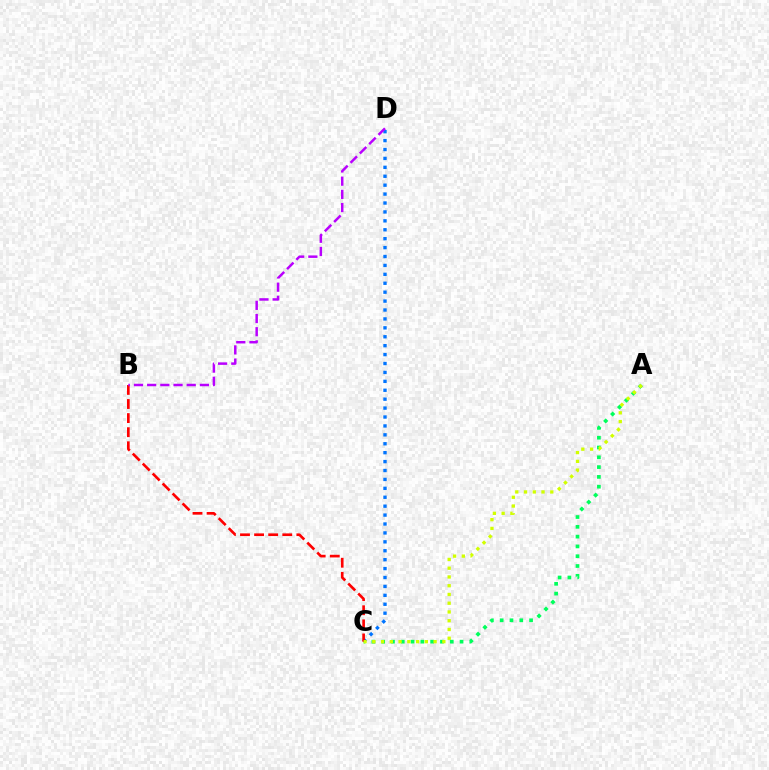{('C', 'D'): [{'color': '#0074ff', 'line_style': 'dotted', 'thickness': 2.42}], ('A', 'C'): [{'color': '#00ff5c', 'line_style': 'dotted', 'thickness': 2.66}, {'color': '#d1ff00', 'line_style': 'dotted', 'thickness': 2.38}], ('B', 'C'): [{'color': '#ff0000', 'line_style': 'dashed', 'thickness': 1.91}], ('B', 'D'): [{'color': '#b900ff', 'line_style': 'dashed', 'thickness': 1.79}]}